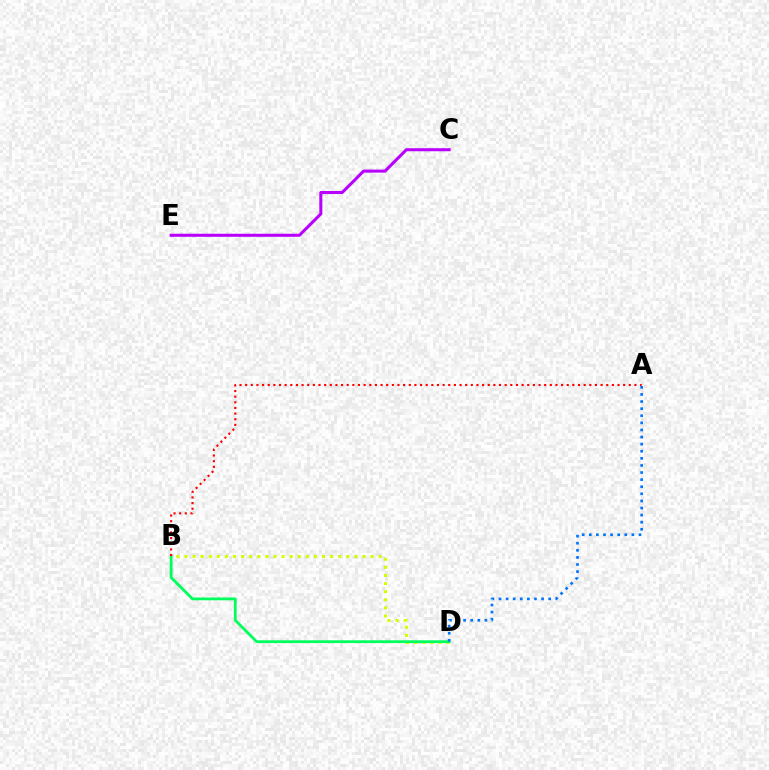{('B', 'D'): [{'color': '#d1ff00', 'line_style': 'dotted', 'thickness': 2.2}, {'color': '#00ff5c', 'line_style': 'solid', 'thickness': 1.99}], ('A', 'D'): [{'color': '#0074ff', 'line_style': 'dotted', 'thickness': 1.93}], ('A', 'B'): [{'color': '#ff0000', 'line_style': 'dotted', 'thickness': 1.53}], ('C', 'E'): [{'color': '#b900ff', 'line_style': 'solid', 'thickness': 2.19}]}